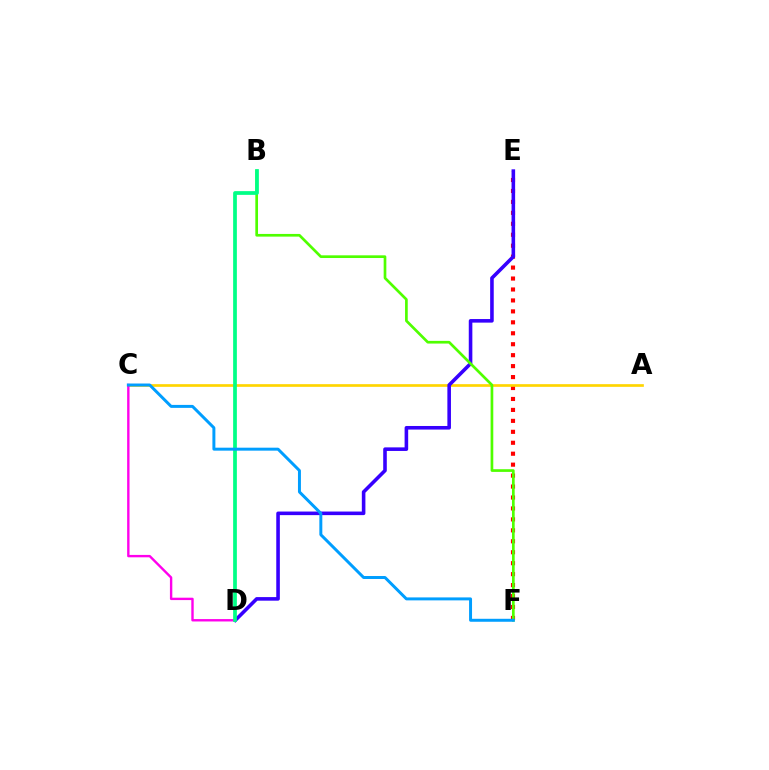{('E', 'F'): [{'color': '#ff0000', 'line_style': 'dotted', 'thickness': 2.97}], ('A', 'C'): [{'color': '#ffd500', 'line_style': 'solid', 'thickness': 1.93}], ('D', 'E'): [{'color': '#3700ff', 'line_style': 'solid', 'thickness': 2.58}], ('B', 'F'): [{'color': '#4fff00', 'line_style': 'solid', 'thickness': 1.94}], ('C', 'D'): [{'color': '#ff00ed', 'line_style': 'solid', 'thickness': 1.72}], ('B', 'D'): [{'color': '#00ff86', 'line_style': 'solid', 'thickness': 2.68}], ('C', 'F'): [{'color': '#009eff', 'line_style': 'solid', 'thickness': 2.14}]}